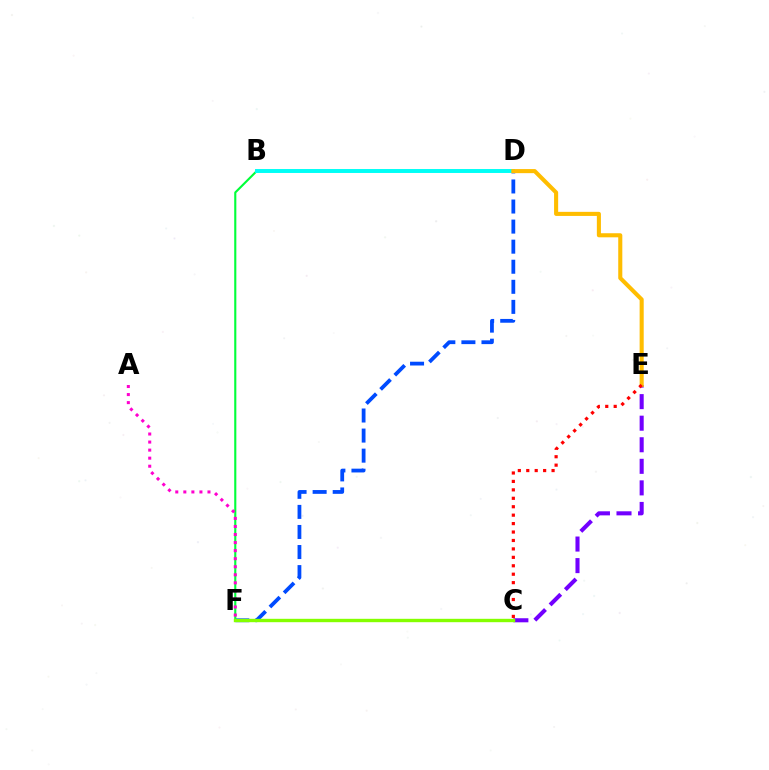{('D', 'F'): [{'color': '#004bff', 'line_style': 'dashed', 'thickness': 2.73}], ('B', 'F'): [{'color': '#00ff39', 'line_style': 'solid', 'thickness': 1.52}], ('B', 'D'): [{'color': '#00fff6', 'line_style': 'solid', 'thickness': 2.83}], ('C', 'E'): [{'color': '#7200ff', 'line_style': 'dashed', 'thickness': 2.93}, {'color': '#ff0000', 'line_style': 'dotted', 'thickness': 2.29}], ('D', 'E'): [{'color': '#ffbd00', 'line_style': 'solid', 'thickness': 2.94}], ('C', 'F'): [{'color': '#84ff00', 'line_style': 'solid', 'thickness': 2.44}], ('A', 'F'): [{'color': '#ff00cf', 'line_style': 'dotted', 'thickness': 2.19}]}